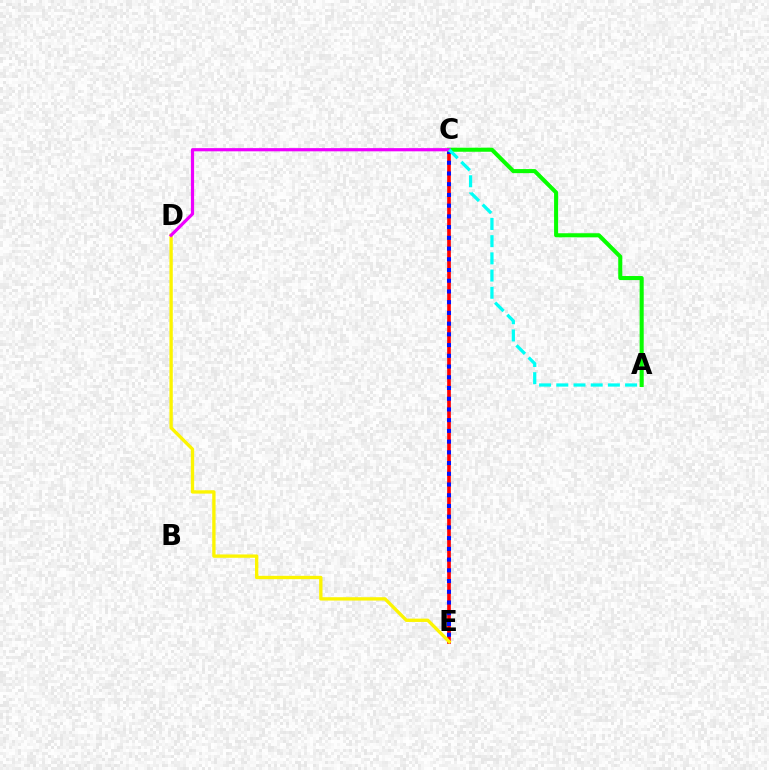{('C', 'E'): [{'color': '#ff0000', 'line_style': 'solid', 'thickness': 2.65}, {'color': '#0010ff', 'line_style': 'dotted', 'thickness': 2.91}], ('A', 'C'): [{'color': '#08ff00', 'line_style': 'solid', 'thickness': 2.93}, {'color': '#00fff6', 'line_style': 'dashed', 'thickness': 2.34}], ('D', 'E'): [{'color': '#fcf500', 'line_style': 'solid', 'thickness': 2.4}], ('C', 'D'): [{'color': '#ee00ff', 'line_style': 'solid', 'thickness': 2.3}]}